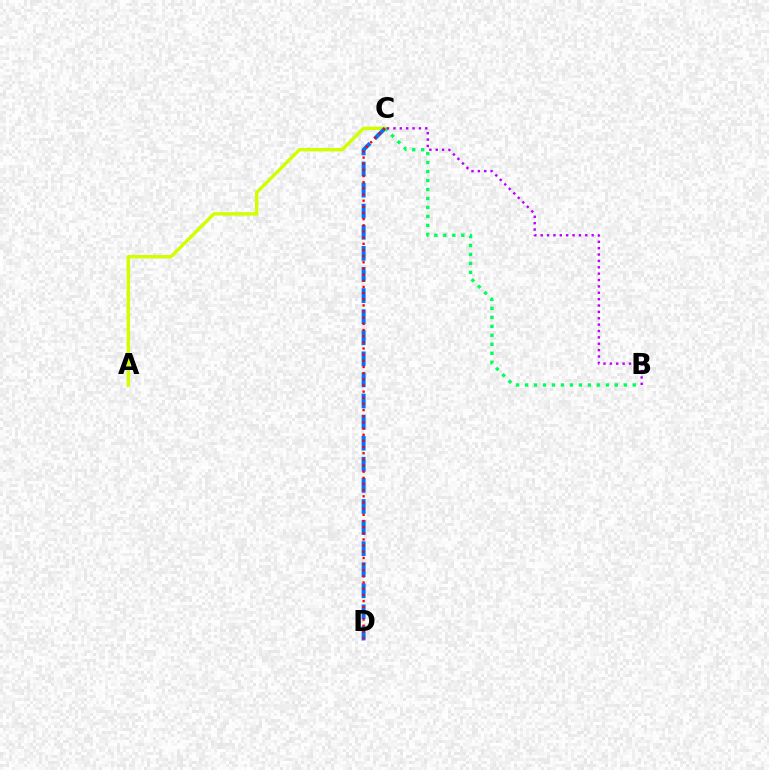{('A', 'C'): [{'color': '#d1ff00', 'line_style': 'solid', 'thickness': 2.45}], ('C', 'D'): [{'color': '#0074ff', 'line_style': 'dashed', 'thickness': 2.87}, {'color': '#ff0000', 'line_style': 'dotted', 'thickness': 1.67}], ('B', 'C'): [{'color': '#00ff5c', 'line_style': 'dotted', 'thickness': 2.44}, {'color': '#b900ff', 'line_style': 'dotted', 'thickness': 1.73}]}